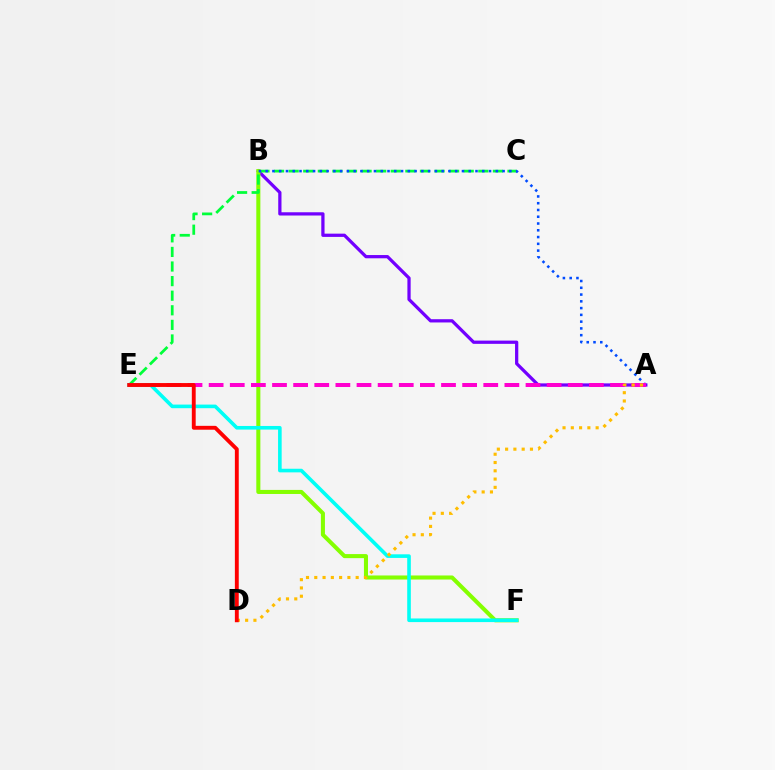{('A', 'B'): [{'color': '#7200ff', 'line_style': 'solid', 'thickness': 2.34}, {'color': '#004bff', 'line_style': 'dotted', 'thickness': 1.84}], ('B', 'F'): [{'color': '#84ff00', 'line_style': 'solid', 'thickness': 2.92}], ('C', 'E'): [{'color': '#00ff39', 'line_style': 'dashed', 'thickness': 1.98}], ('A', 'E'): [{'color': '#ff00cf', 'line_style': 'dashed', 'thickness': 2.87}], ('E', 'F'): [{'color': '#00fff6', 'line_style': 'solid', 'thickness': 2.6}], ('A', 'D'): [{'color': '#ffbd00', 'line_style': 'dotted', 'thickness': 2.25}], ('D', 'E'): [{'color': '#ff0000', 'line_style': 'solid', 'thickness': 2.79}]}